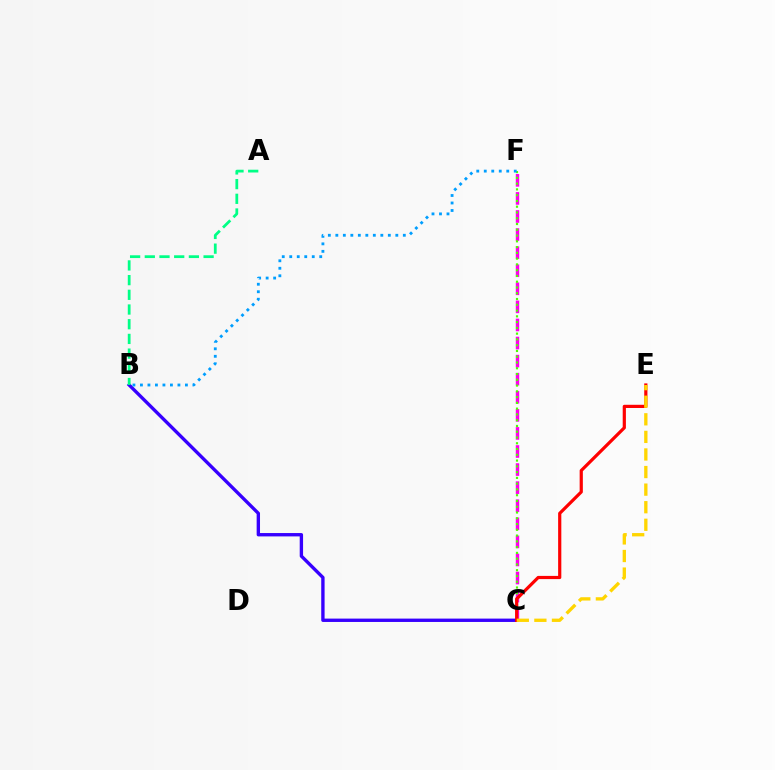{('B', 'C'): [{'color': '#3700ff', 'line_style': 'solid', 'thickness': 2.42}], ('C', 'F'): [{'color': '#ff00ed', 'line_style': 'dashed', 'thickness': 2.46}, {'color': '#4fff00', 'line_style': 'dotted', 'thickness': 1.57}], ('C', 'E'): [{'color': '#ff0000', 'line_style': 'solid', 'thickness': 2.3}, {'color': '#ffd500', 'line_style': 'dashed', 'thickness': 2.39}], ('A', 'B'): [{'color': '#00ff86', 'line_style': 'dashed', 'thickness': 2.0}], ('B', 'F'): [{'color': '#009eff', 'line_style': 'dotted', 'thickness': 2.04}]}